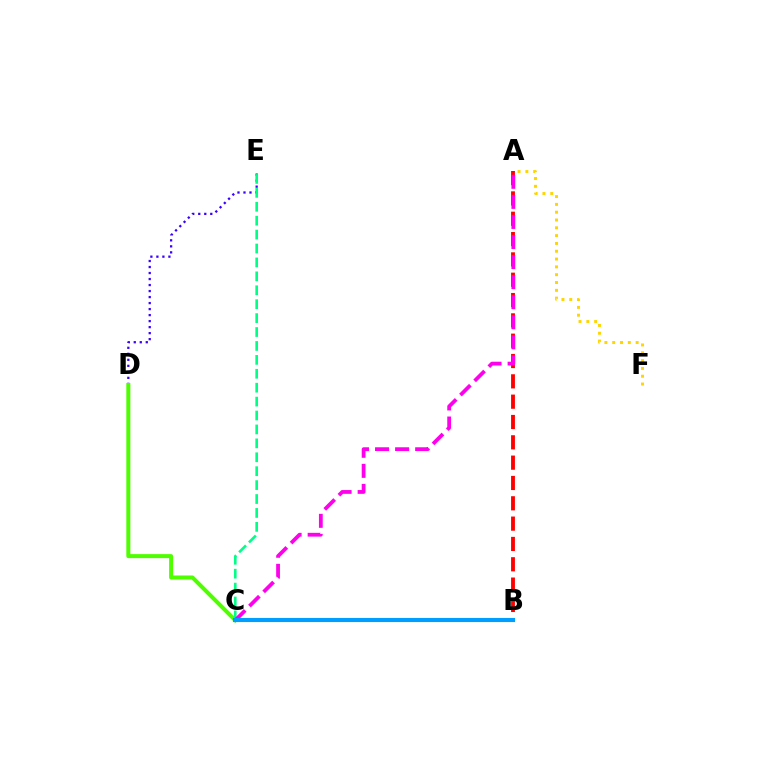{('A', 'B'): [{'color': '#ff0000', 'line_style': 'dashed', 'thickness': 2.76}], ('D', 'E'): [{'color': '#3700ff', 'line_style': 'dotted', 'thickness': 1.63}], ('C', 'D'): [{'color': '#4fff00', 'line_style': 'solid', 'thickness': 2.89}], ('C', 'E'): [{'color': '#00ff86', 'line_style': 'dashed', 'thickness': 1.89}], ('A', 'C'): [{'color': '#ff00ed', 'line_style': 'dashed', 'thickness': 2.72}], ('A', 'F'): [{'color': '#ffd500', 'line_style': 'dotted', 'thickness': 2.12}], ('B', 'C'): [{'color': '#009eff', 'line_style': 'solid', 'thickness': 2.98}]}